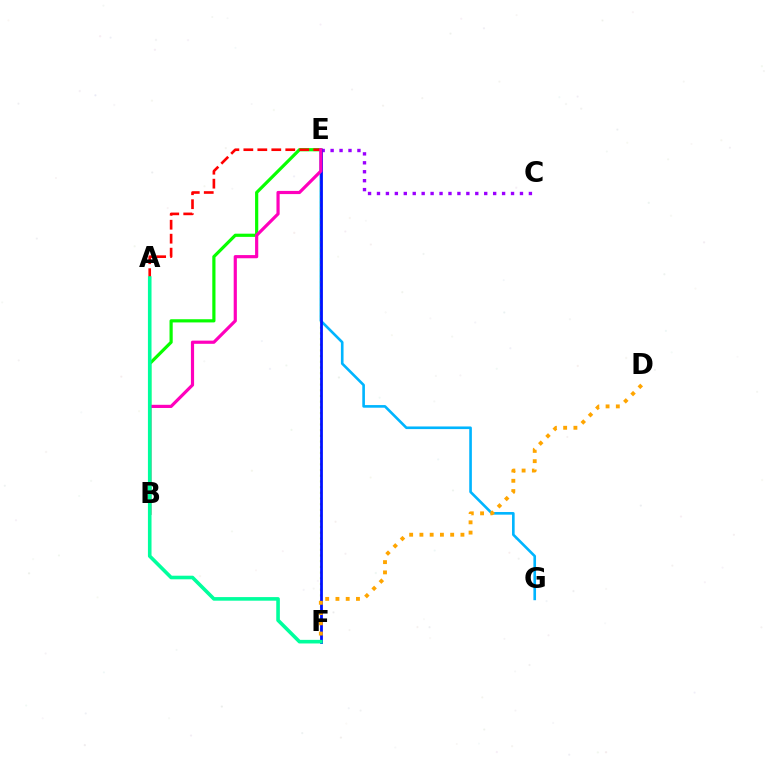{('C', 'E'): [{'color': '#9b00ff', 'line_style': 'dotted', 'thickness': 2.43}], ('B', 'E'): [{'color': '#08ff00', 'line_style': 'solid', 'thickness': 2.3}, {'color': '#ff00bd', 'line_style': 'solid', 'thickness': 2.29}], ('E', 'G'): [{'color': '#00b5ff', 'line_style': 'solid', 'thickness': 1.89}], ('E', 'F'): [{'color': '#b3ff00', 'line_style': 'dotted', 'thickness': 1.55}, {'color': '#0010ff', 'line_style': 'solid', 'thickness': 2.0}], ('A', 'E'): [{'color': '#ff0000', 'line_style': 'dashed', 'thickness': 1.9}], ('D', 'F'): [{'color': '#ffa500', 'line_style': 'dotted', 'thickness': 2.79}], ('A', 'F'): [{'color': '#00ff9d', 'line_style': 'solid', 'thickness': 2.59}]}